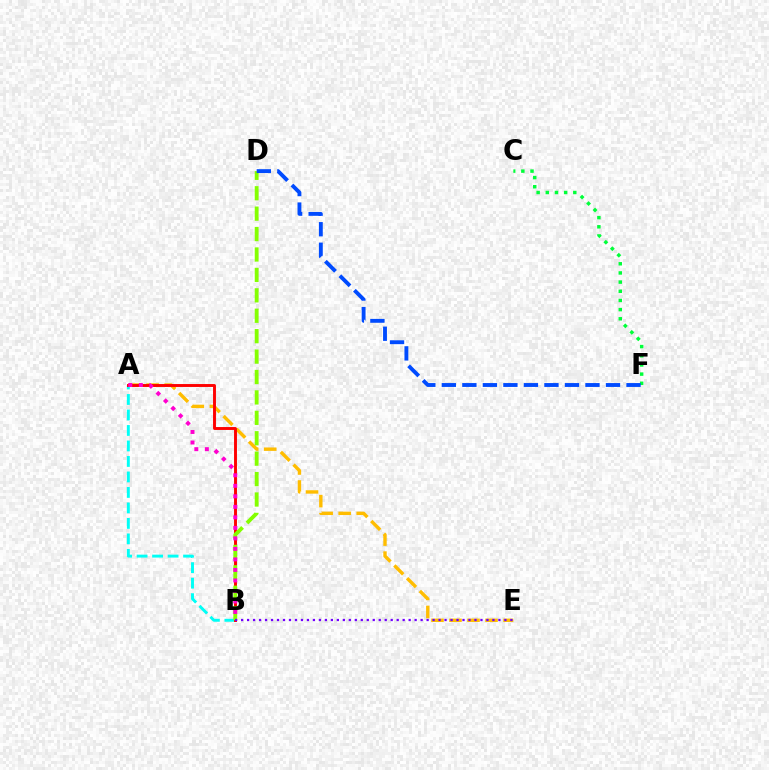{('A', 'E'): [{'color': '#ffbd00', 'line_style': 'dashed', 'thickness': 2.45}], ('C', 'F'): [{'color': '#00ff39', 'line_style': 'dotted', 'thickness': 2.49}], ('A', 'B'): [{'color': '#00fff6', 'line_style': 'dashed', 'thickness': 2.1}, {'color': '#ff0000', 'line_style': 'solid', 'thickness': 2.1}, {'color': '#ff00cf', 'line_style': 'dotted', 'thickness': 2.86}], ('B', 'D'): [{'color': '#84ff00', 'line_style': 'dashed', 'thickness': 2.77}], ('B', 'E'): [{'color': '#7200ff', 'line_style': 'dotted', 'thickness': 1.63}], ('D', 'F'): [{'color': '#004bff', 'line_style': 'dashed', 'thickness': 2.79}]}